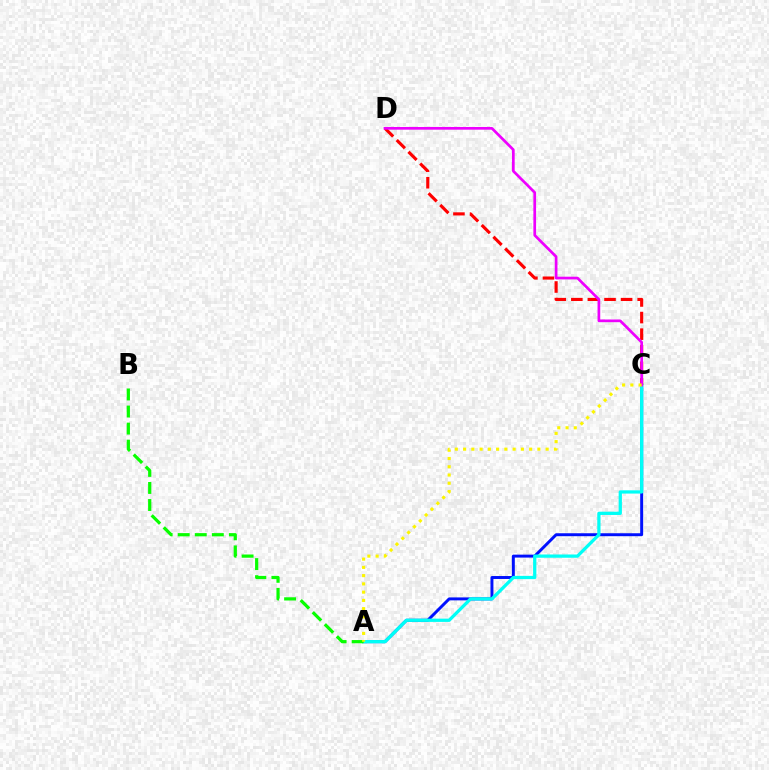{('A', 'C'): [{'color': '#0010ff', 'line_style': 'solid', 'thickness': 2.12}, {'color': '#00fff6', 'line_style': 'solid', 'thickness': 2.35}, {'color': '#fcf500', 'line_style': 'dotted', 'thickness': 2.24}], ('A', 'B'): [{'color': '#08ff00', 'line_style': 'dashed', 'thickness': 2.32}], ('C', 'D'): [{'color': '#ff0000', 'line_style': 'dashed', 'thickness': 2.25}, {'color': '#ee00ff', 'line_style': 'solid', 'thickness': 1.94}]}